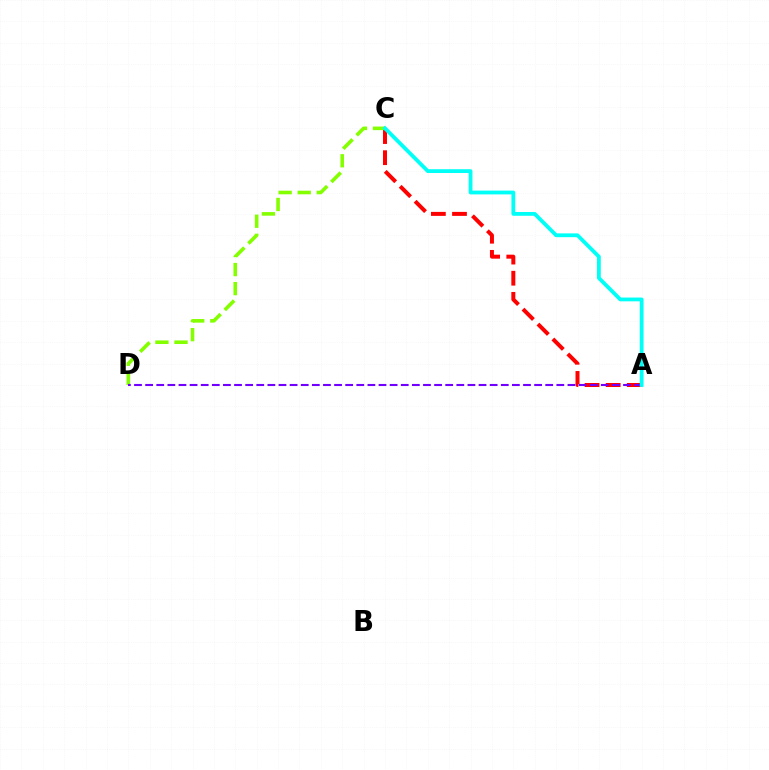{('A', 'C'): [{'color': '#ff0000', 'line_style': 'dashed', 'thickness': 2.87}, {'color': '#00fff6', 'line_style': 'solid', 'thickness': 2.73}], ('C', 'D'): [{'color': '#84ff00', 'line_style': 'dashed', 'thickness': 2.59}], ('A', 'D'): [{'color': '#7200ff', 'line_style': 'dashed', 'thickness': 1.51}]}